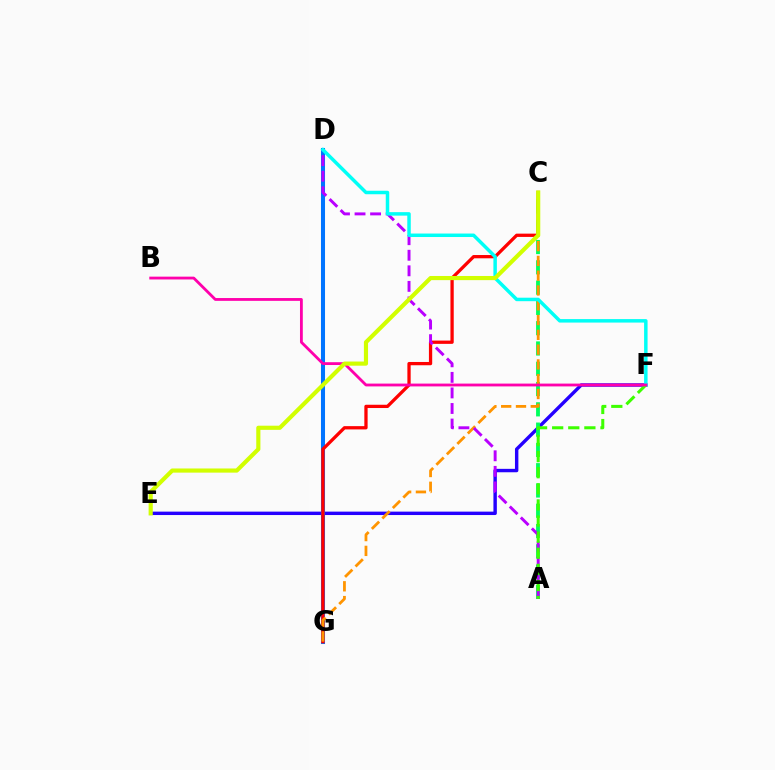{('E', 'F'): [{'color': '#2500ff', 'line_style': 'solid', 'thickness': 2.46}], ('A', 'C'): [{'color': '#00ff5c', 'line_style': 'dashed', 'thickness': 2.76}], ('D', 'G'): [{'color': '#0074ff', 'line_style': 'solid', 'thickness': 2.91}], ('C', 'G'): [{'color': '#ff0000', 'line_style': 'solid', 'thickness': 2.36}, {'color': '#ff9400', 'line_style': 'dashed', 'thickness': 2.01}], ('A', 'D'): [{'color': '#b900ff', 'line_style': 'dashed', 'thickness': 2.11}], ('D', 'F'): [{'color': '#00fff6', 'line_style': 'solid', 'thickness': 2.51}], ('A', 'F'): [{'color': '#3dff00', 'line_style': 'dashed', 'thickness': 2.19}], ('B', 'F'): [{'color': '#ff00ac', 'line_style': 'solid', 'thickness': 2.03}], ('C', 'E'): [{'color': '#d1ff00', 'line_style': 'solid', 'thickness': 2.99}]}